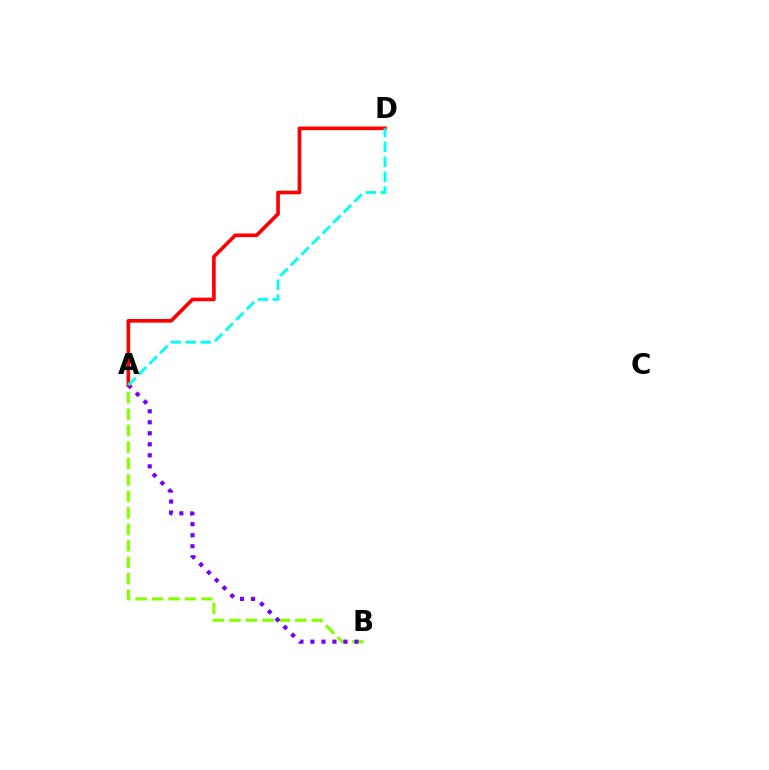{('A', 'B'): [{'color': '#84ff00', 'line_style': 'dashed', 'thickness': 2.24}, {'color': '#7200ff', 'line_style': 'dotted', 'thickness': 2.99}], ('A', 'D'): [{'color': '#ff0000', 'line_style': 'solid', 'thickness': 2.62}, {'color': '#00fff6', 'line_style': 'dashed', 'thickness': 2.03}]}